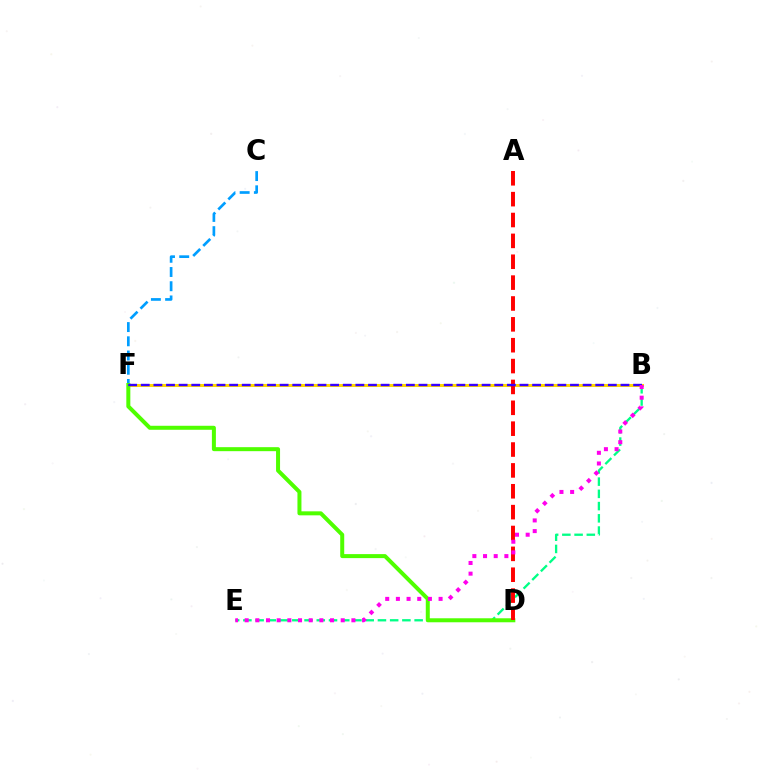{('B', 'E'): [{'color': '#00ff86', 'line_style': 'dashed', 'thickness': 1.66}, {'color': '#ff00ed', 'line_style': 'dotted', 'thickness': 2.9}], ('B', 'F'): [{'color': '#ffd500', 'line_style': 'solid', 'thickness': 2.18}, {'color': '#3700ff', 'line_style': 'dashed', 'thickness': 1.71}], ('C', 'F'): [{'color': '#009eff', 'line_style': 'dashed', 'thickness': 1.93}], ('D', 'F'): [{'color': '#4fff00', 'line_style': 'solid', 'thickness': 2.88}], ('A', 'D'): [{'color': '#ff0000', 'line_style': 'dashed', 'thickness': 2.83}]}